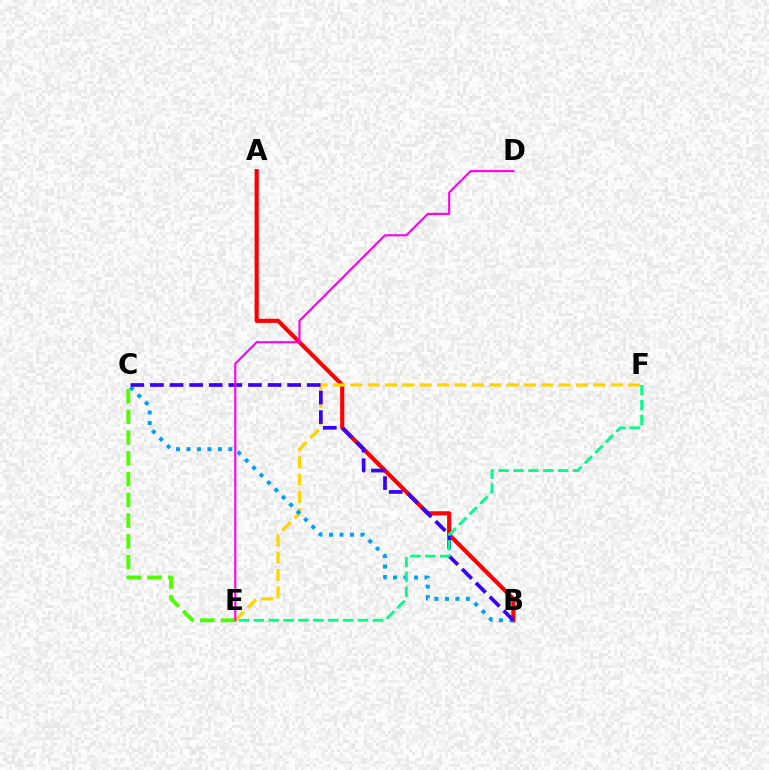{('A', 'B'): [{'color': '#ff0000', 'line_style': 'solid', 'thickness': 2.97}], ('E', 'F'): [{'color': '#ffd500', 'line_style': 'dashed', 'thickness': 2.36}, {'color': '#00ff86', 'line_style': 'dashed', 'thickness': 2.02}], ('B', 'C'): [{'color': '#009eff', 'line_style': 'dotted', 'thickness': 2.85}, {'color': '#3700ff', 'line_style': 'dashed', 'thickness': 2.66}], ('C', 'E'): [{'color': '#4fff00', 'line_style': 'dashed', 'thickness': 2.82}], ('D', 'E'): [{'color': '#ff00ed', 'line_style': 'solid', 'thickness': 1.52}]}